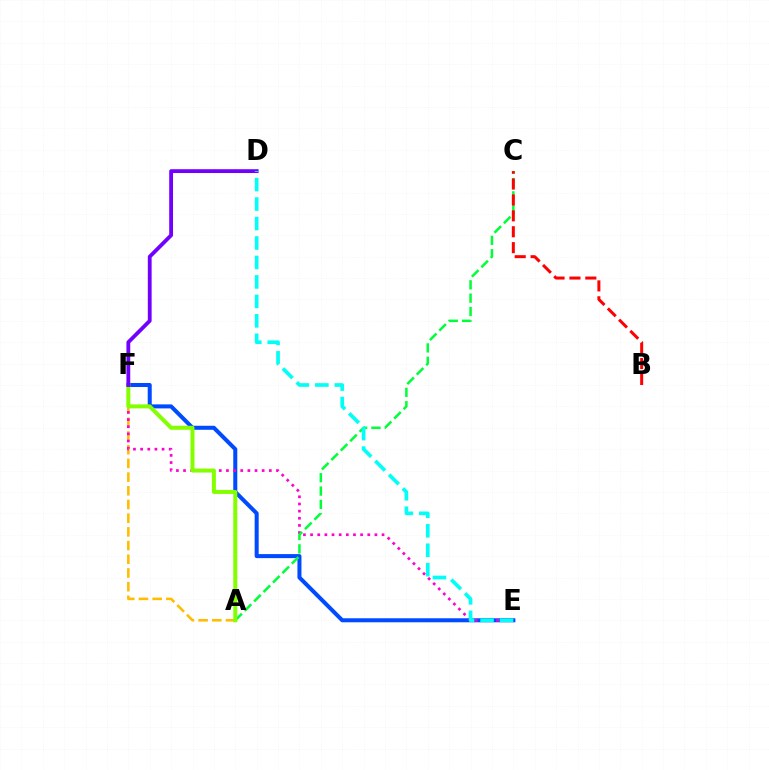{('E', 'F'): [{'color': '#004bff', 'line_style': 'solid', 'thickness': 2.9}, {'color': '#ff00cf', 'line_style': 'dotted', 'thickness': 1.94}], ('A', 'F'): [{'color': '#ffbd00', 'line_style': 'dashed', 'thickness': 1.86}, {'color': '#84ff00', 'line_style': 'solid', 'thickness': 2.88}], ('A', 'C'): [{'color': '#00ff39', 'line_style': 'dashed', 'thickness': 1.81}], ('D', 'F'): [{'color': '#7200ff', 'line_style': 'solid', 'thickness': 2.74}], ('D', 'E'): [{'color': '#00fff6', 'line_style': 'dashed', 'thickness': 2.64}], ('B', 'C'): [{'color': '#ff0000', 'line_style': 'dashed', 'thickness': 2.16}]}